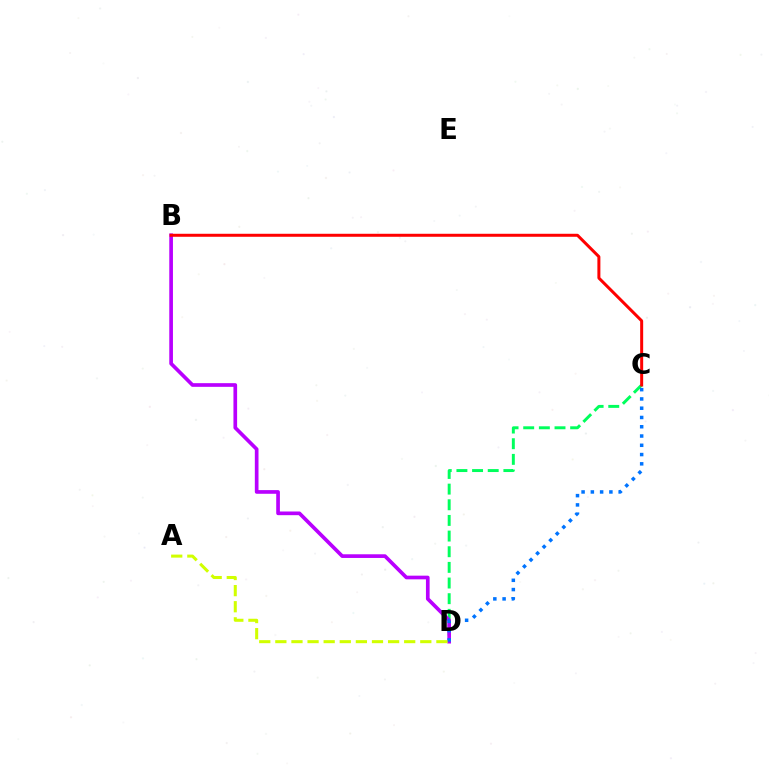{('C', 'D'): [{'color': '#00ff5c', 'line_style': 'dashed', 'thickness': 2.13}, {'color': '#0074ff', 'line_style': 'dotted', 'thickness': 2.52}], ('B', 'D'): [{'color': '#b900ff', 'line_style': 'solid', 'thickness': 2.65}], ('B', 'C'): [{'color': '#ff0000', 'line_style': 'solid', 'thickness': 2.16}], ('A', 'D'): [{'color': '#d1ff00', 'line_style': 'dashed', 'thickness': 2.19}]}